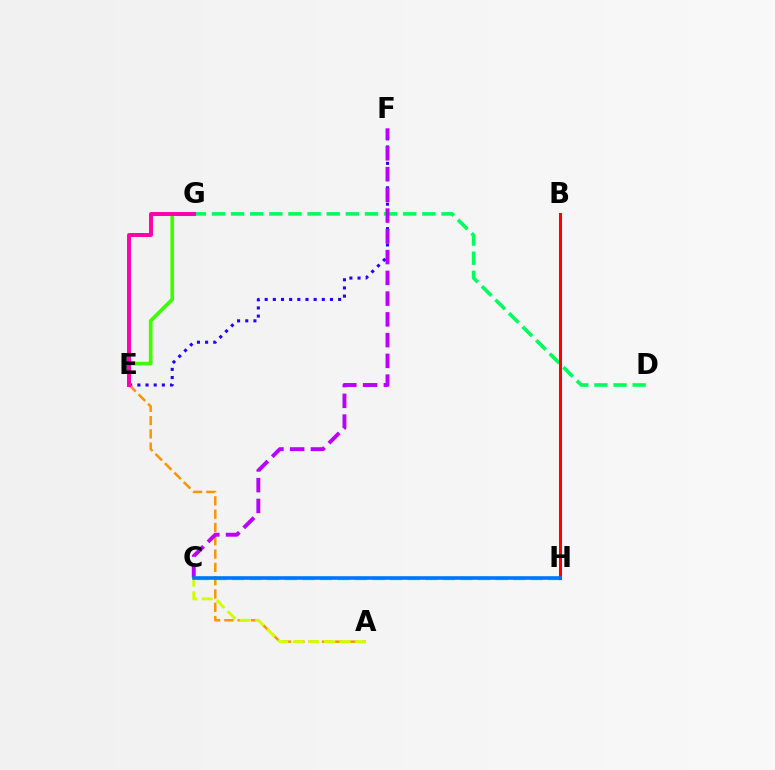{('E', 'F'): [{'color': '#2500ff', 'line_style': 'dotted', 'thickness': 2.22}], ('A', 'E'): [{'color': '#ff9400', 'line_style': 'dashed', 'thickness': 1.81}], ('D', 'G'): [{'color': '#00ff5c', 'line_style': 'dashed', 'thickness': 2.6}], ('C', 'H'): [{'color': '#00fff6', 'line_style': 'dashed', 'thickness': 2.39}, {'color': '#0074ff', 'line_style': 'solid', 'thickness': 2.58}], ('C', 'F'): [{'color': '#b900ff', 'line_style': 'dashed', 'thickness': 2.82}], ('E', 'G'): [{'color': '#3dff00', 'line_style': 'solid', 'thickness': 2.65}, {'color': '#ff00ac', 'line_style': 'solid', 'thickness': 2.84}], ('A', 'C'): [{'color': '#d1ff00', 'line_style': 'dashed', 'thickness': 2.11}], ('B', 'H'): [{'color': '#ff0000', 'line_style': 'solid', 'thickness': 2.2}]}